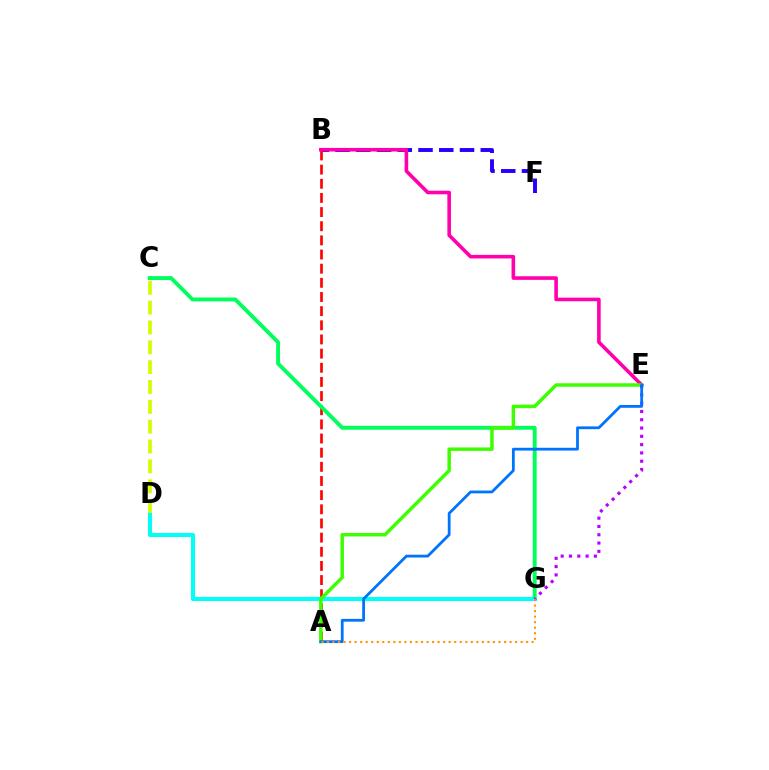{('B', 'F'): [{'color': '#2500ff', 'line_style': 'dashed', 'thickness': 2.82}], ('A', 'B'): [{'color': '#ff0000', 'line_style': 'dashed', 'thickness': 1.92}], ('C', 'G'): [{'color': '#00ff5c', 'line_style': 'solid', 'thickness': 2.79}], ('D', 'G'): [{'color': '#00fff6', 'line_style': 'solid', 'thickness': 2.91}], ('B', 'E'): [{'color': '#ff00ac', 'line_style': 'solid', 'thickness': 2.59}], ('A', 'E'): [{'color': '#3dff00', 'line_style': 'solid', 'thickness': 2.5}, {'color': '#0074ff', 'line_style': 'solid', 'thickness': 2.01}], ('E', 'G'): [{'color': '#b900ff', 'line_style': 'dotted', 'thickness': 2.25}], ('C', 'D'): [{'color': '#d1ff00', 'line_style': 'dashed', 'thickness': 2.7}], ('A', 'G'): [{'color': '#ff9400', 'line_style': 'dotted', 'thickness': 1.5}]}